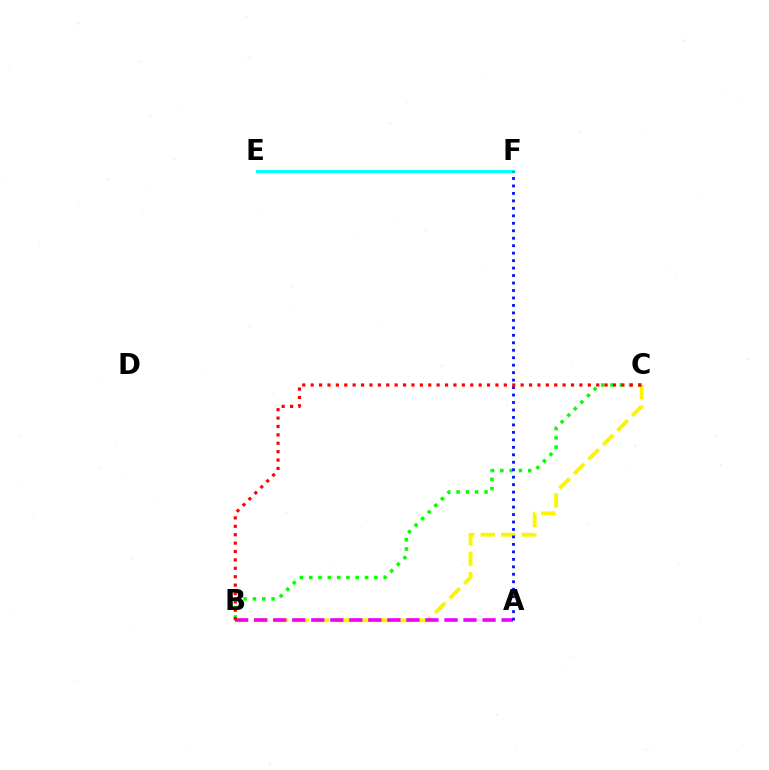{('B', 'C'): [{'color': '#fcf500', 'line_style': 'dashed', 'thickness': 2.79}, {'color': '#08ff00', 'line_style': 'dotted', 'thickness': 2.53}, {'color': '#ff0000', 'line_style': 'dotted', 'thickness': 2.28}], ('E', 'F'): [{'color': '#00fff6', 'line_style': 'solid', 'thickness': 2.23}], ('A', 'B'): [{'color': '#ee00ff', 'line_style': 'dashed', 'thickness': 2.59}], ('A', 'F'): [{'color': '#0010ff', 'line_style': 'dotted', 'thickness': 2.03}]}